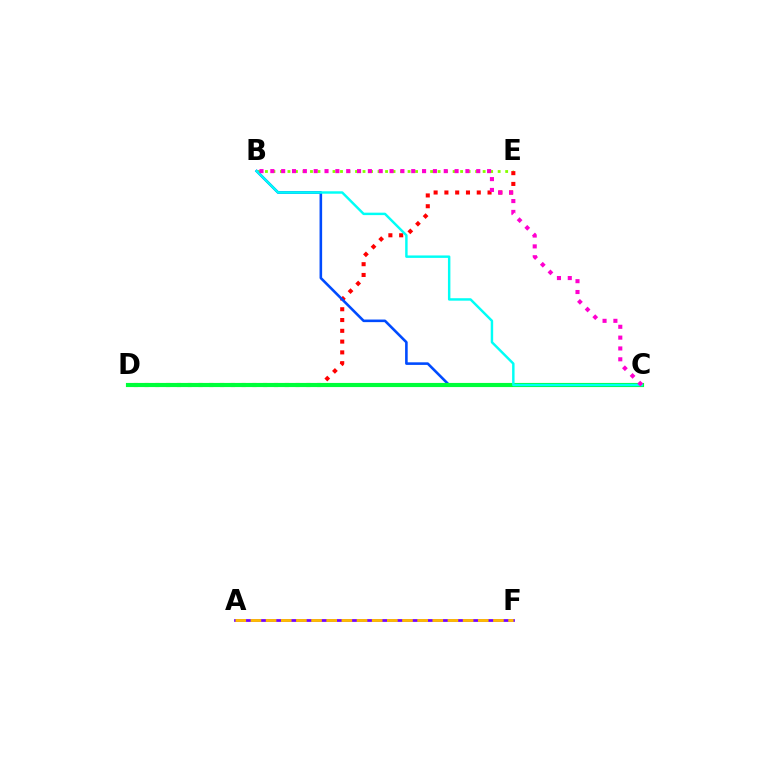{('A', 'F'): [{'color': '#7200ff', 'line_style': 'solid', 'thickness': 1.98}, {'color': '#ffbd00', 'line_style': 'dashed', 'thickness': 2.06}], ('B', 'E'): [{'color': '#84ff00', 'line_style': 'dotted', 'thickness': 2.04}], ('D', 'E'): [{'color': '#ff0000', 'line_style': 'dotted', 'thickness': 2.93}], ('B', 'C'): [{'color': '#004bff', 'line_style': 'solid', 'thickness': 1.87}, {'color': '#00fff6', 'line_style': 'solid', 'thickness': 1.76}, {'color': '#ff00cf', 'line_style': 'dotted', 'thickness': 2.94}], ('C', 'D'): [{'color': '#00ff39', 'line_style': 'solid', 'thickness': 2.98}]}